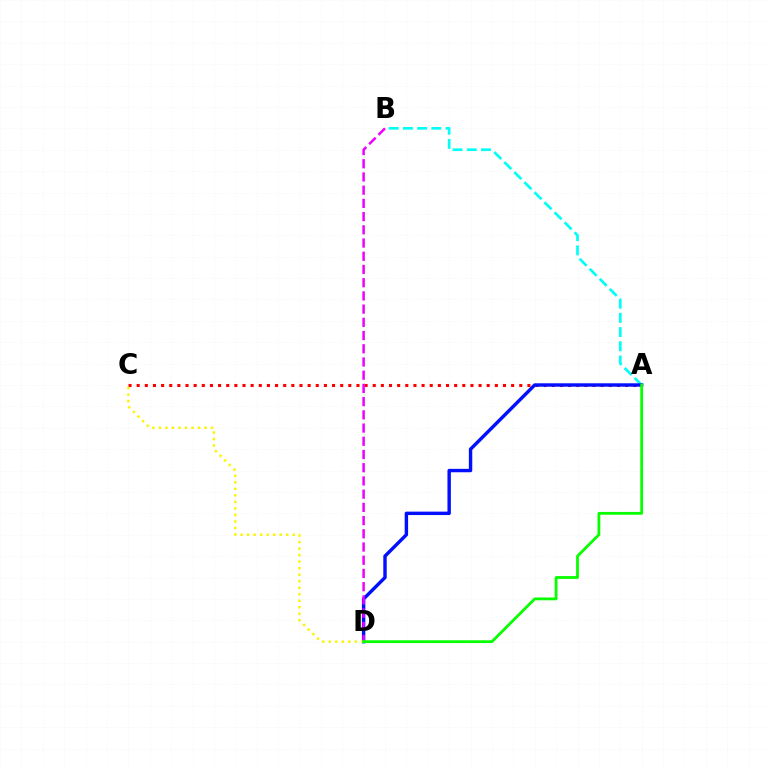{('A', 'C'): [{'color': '#ff0000', 'line_style': 'dotted', 'thickness': 2.21}], ('A', 'B'): [{'color': '#00fff6', 'line_style': 'dashed', 'thickness': 1.93}], ('A', 'D'): [{'color': '#0010ff', 'line_style': 'solid', 'thickness': 2.46}, {'color': '#08ff00', 'line_style': 'solid', 'thickness': 2.01}], ('B', 'D'): [{'color': '#ee00ff', 'line_style': 'dashed', 'thickness': 1.8}], ('C', 'D'): [{'color': '#fcf500', 'line_style': 'dotted', 'thickness': 1.77}]}